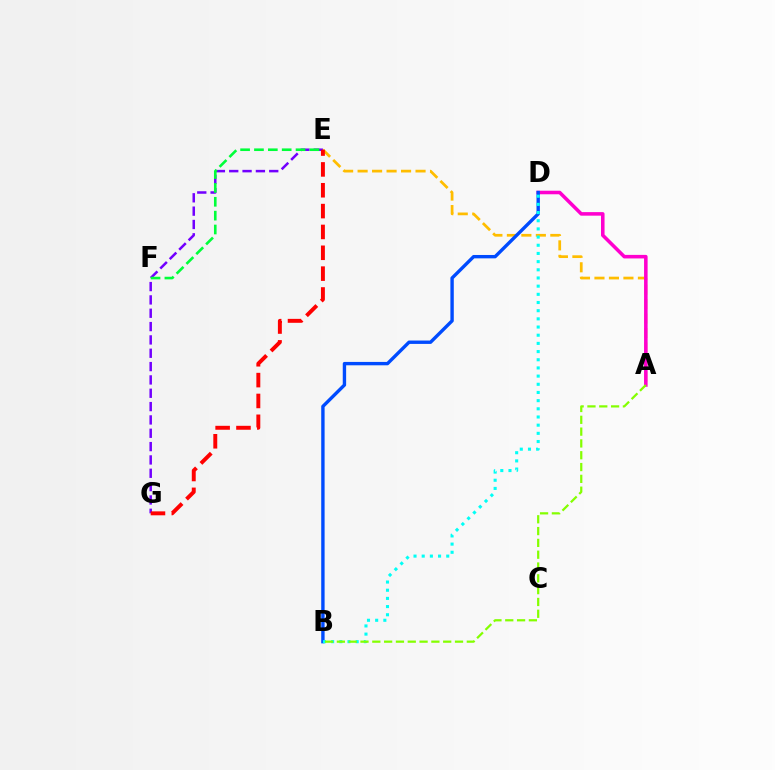{('E', 'G'): [{'color': '#7200ff', 'line_style': 'dashed', 'thickness': 1.81}, {'color': '#ff0000', 'line_style': 'dashed', 'thickness': 2.83}], ('A', 'E'): [{'color': '#ffbd00', 'line_style': 'dashed', 'thickness': 1.97}], ('A', 'D'): [{'color': '#ff00cf', 'line_style': 'solid', 'thickness': 2.56}], ('B', 'D'): [{'color': '#004bff', 'line_style': 'solid', 'thickness': 2.43}, {'color': '#00fff6', 'line_style': 'dotted', 'thickness': 2.22}], ('E', 'F'): [{'color': '#00ff39', 'line_style': 'dashed', 'thickness': 1.88}], ('A', 'B'): [{'color': '#84ff00', 'line_style': 'dashed', 'thickness': 1.6}]}